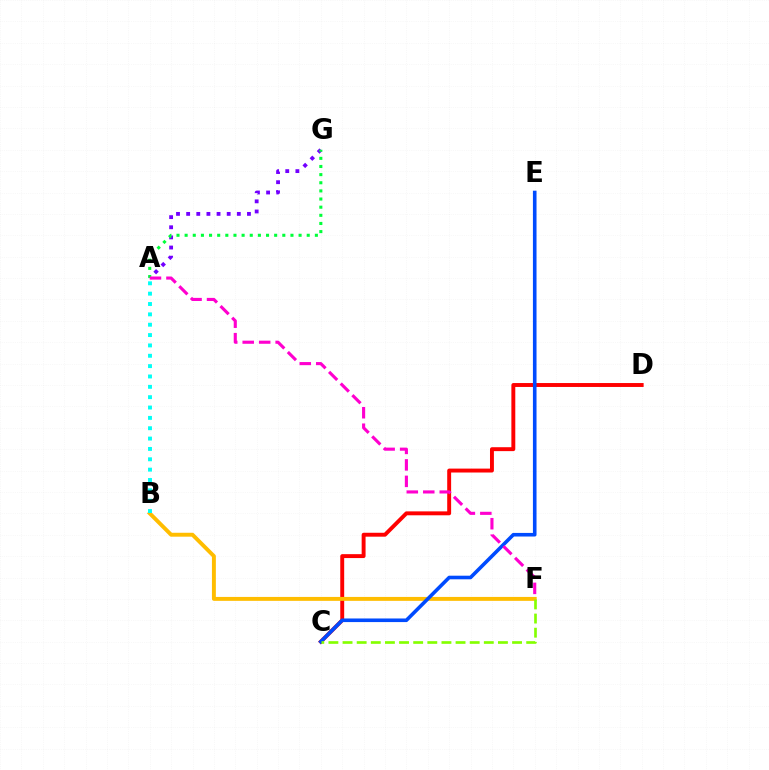{('A', 'G'): [{'color': '#7200ff', 'line_style': 'dotted', 'thickness': 2.75}, {'color': '#00ff39', 'line_style': 'dotted', 'thickness': 2.21}], ('C', 'D'): [{'color': '#ff0000', 'line_style': 'solid', 'thickness': 2.82}], ('B', 'F'): [{'color': '#ffbd00', 'line_style': 'solid', 'thickness': 2.82}], ('C', 'E'): [{'color': '#004bff', 'line_style': 'solid', 'thickness': 2.59}], ('C', 'F'): [{'color': '#84ff00', 'line_style': 'dashed', 'thickness': 1.92}], ('A', 'B'): [{'color': '#00fff6', 'line_style': 'dotted', 'thickness': 2.81}], ('A', 'F'): [{'color': '#ff00cf', 'line_style': 'dashed', 'thickness': 2.24}]}